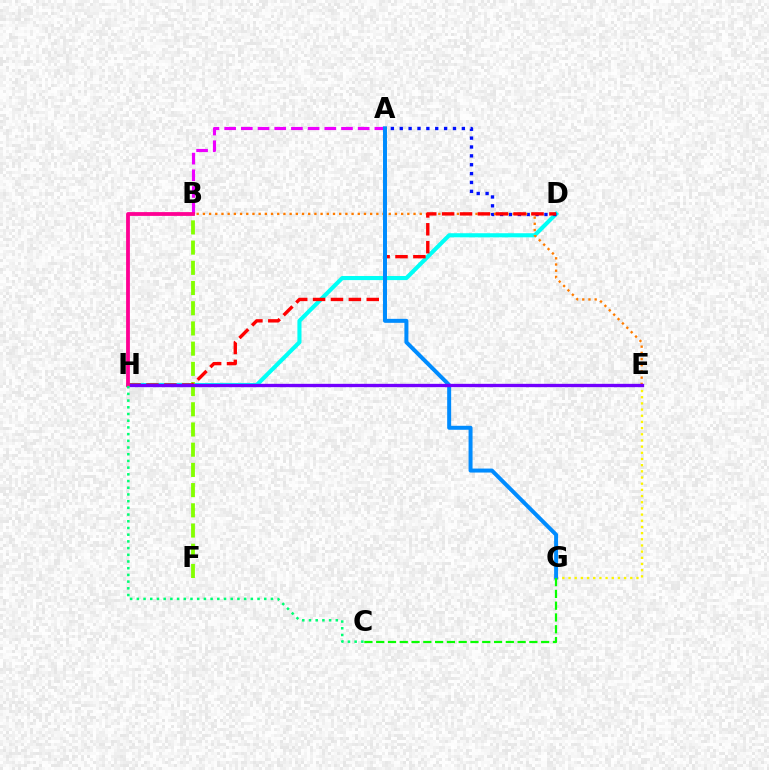{('A', 'B'): [{'color': '#ee00ff', 'line_style': 'dashed', 'thickness': 2.27}], ('D', 'H'): [{'color': '#00fff6', 'line_style': 'solid', 'thickness': 2.95}, {'color': '#ff0000', 'line_style': 'dashed', 'thickness': 2.43}], ('A', 'D'): [{'color': '#0010ff', 'line_style': 'dotted', 'thickness': 2.41}], ('B', 'F'): [{'color': '#84ff00', 'line_style': 'dashed', 'thickness': 2.75}], ('E', 'G'): [{'color': '#fcf500', 'line_style': 'dotted', 'thickness': 1.68}], ('B', 'E'): [{'color': '#ff7c00', 'line_style': 'dotted', 'thickness': 1.68}], ('A', 'G'): [{'color': '#008cff', 'line_style': 'solid', 'thickness': 2.86}], ('C', 'G'): [{'color': '#08ff00', 'line_style': 'dashed', 'thickness': 1.6}], ('E', 'H'): [{'color': '#7200ff', 'line_style': 'solid', 'thickness': 2.4}], ('B', 'H'): [{'color': '#ff0094', 'line_style': 'solid', 'thickness': 2.74}], ('C', 'H'): [{'color': '#00ff74', 'line_style': 'dotted', 'thickness': 1.82}]}